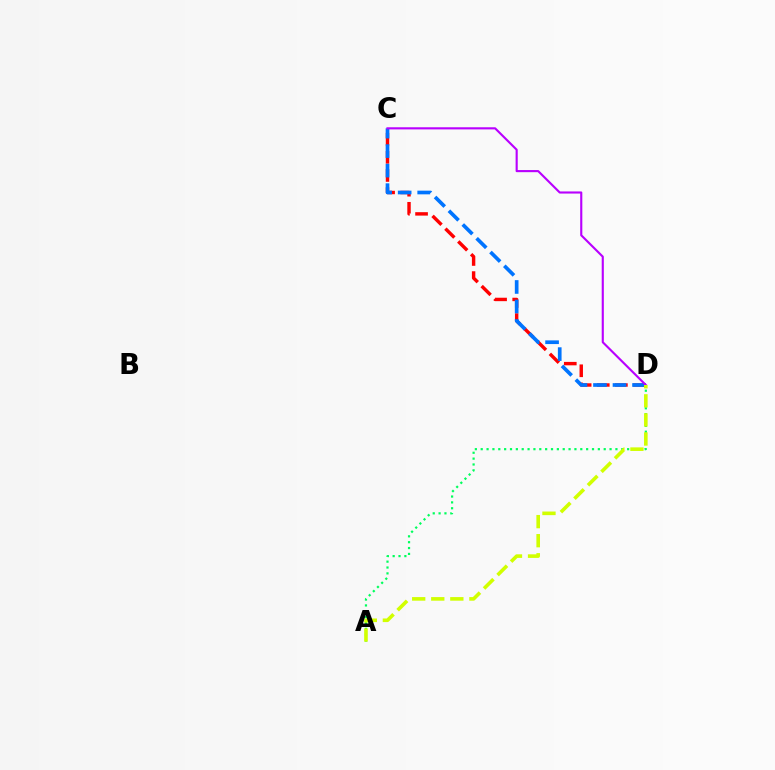{('C', 'D'): [{'color': '#ff0000', 'line_style': 'dashed', 'thickness': 2.46}, {'color': '#0074ff', 'line_style': 'dashed', 'thickness': 2.65}, {'color': '#b900ff', 'line_style': 'solid', 'thickness': 1.53}], ('A', 'D'): [{'color': '#00ff5c', 'line_style': 'dotted', 'thickness': 1.59}, {'color': '#d1ff00', 'line_style': 'dashed', 'thickness': 2.59}]}